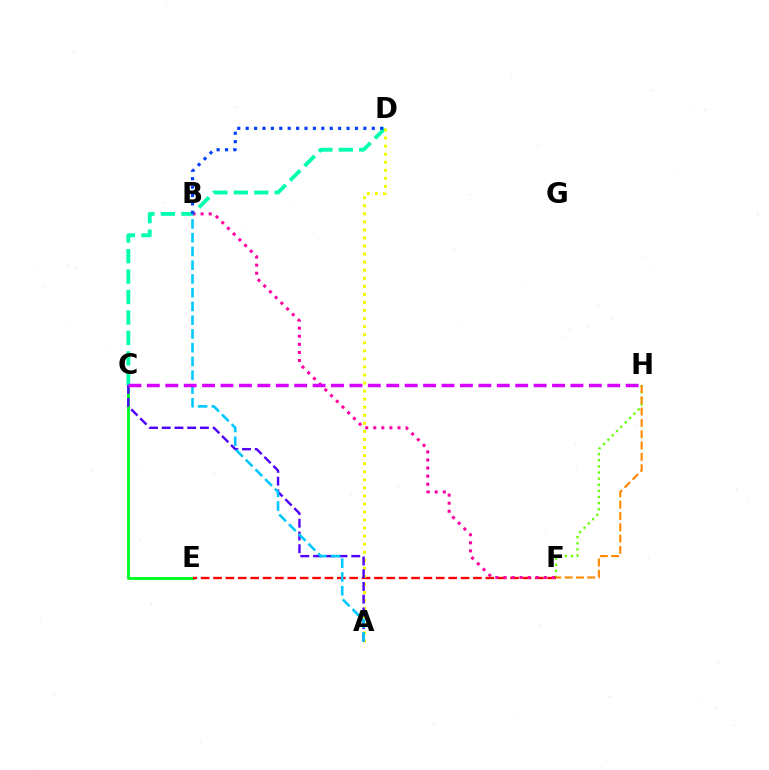{('F', 'H'): [{'color': '#66ff00', 'line_style': 'dotted', 'thickness': 1.66}, {'color': '#ff8800', 'line_style': 'dashed', 'thickness': 1.54}], ('C', 'E'): [{'color': '#00ff27', 'line_style': 'solid', 'thickness': 2.08}], ('C', 'D'): [{'color': '#00ffaf', 'line_style': 'dashed', 'thickness': 2.78}], ('E', 'F'): [{'color': '#ff0000', 'line_style': 'dashed', 'thickness': 1.68}], ('A', 'D'): [{'color': '#eeff00', 'line_style': 'dotted', 'thickness': 2.19}], ('A', 'C'): [{'color': '#4f00ff', 'line_style': 'dashed', 'thickness': 1.73}], ('B', 'F'): [{'color': '#ff00a0', 'line_style': 'dotted', 'thickness': 2.19}], ('A', 'B'): [{'color': '#00c7ff', 'line_style': 'dashed', 'thickness': 1.87}], ('B', 'D'): [{'color': '#003fff', 'line_style': 'dotted', 'thickness': 2.28}], ('C', 'H'): [{'color': '#d600ff', 'line_style': 'dashed', 'thickness': 2.5}]}